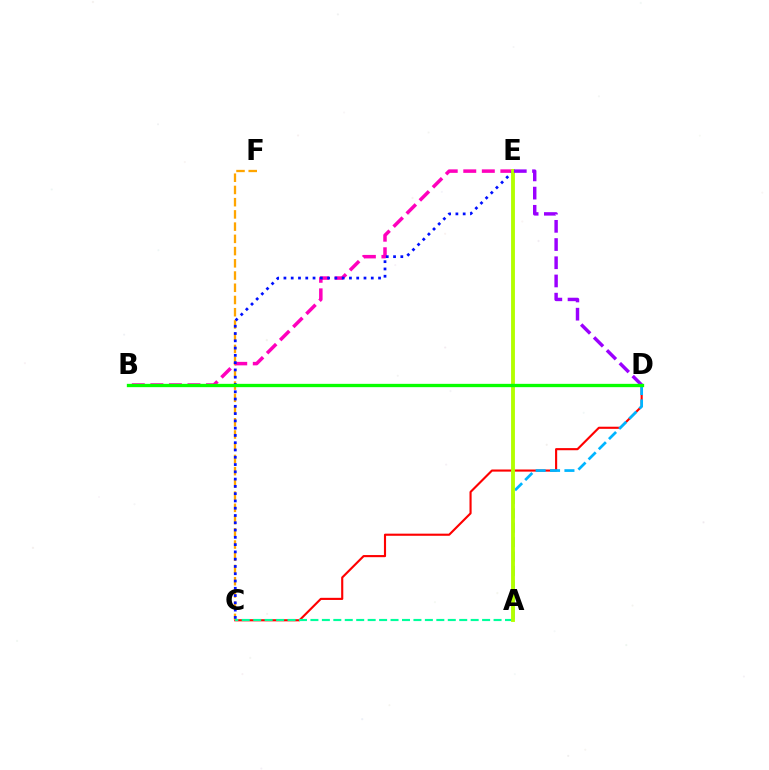{('C', 'D'): [{'color': '#ff0000', 'line_style': 'solid', 'thickness': 1.53}], ('C', 'F'): [{'color': '#ffa500', 'line_style': 'dashed', 'thickness': 1.66}], ('B', 'E'): [{'color': '#ff00bd', 'line_style': 'dashed', 'thickness': 2.52}], ('A', 'C'): [{'color': '#00ff9d', 'line_style': 'dashed', 'thickness': 1.55}], ('A', 'D'): [{'color': '#00b5ff', 'line_style': 'dashed', 'thickness': 1.96}], ('C', 'E'): [{'color': '#0010ff', 'line_style': 'dotted', 'thickness': 1.98}], ('A', 'E'): [{'color': '#b3ff00', 'line_style': 'solid', 'thickness': 2.78}], ('D', 'E'): [{'color': '#9b00ff', 'line_style': 'dashed', 'thickness': 2.47}], ('B', 'D'): [{'color': '#08ff00', 'line_style': 'solid', 'thickness': 2.39}]}